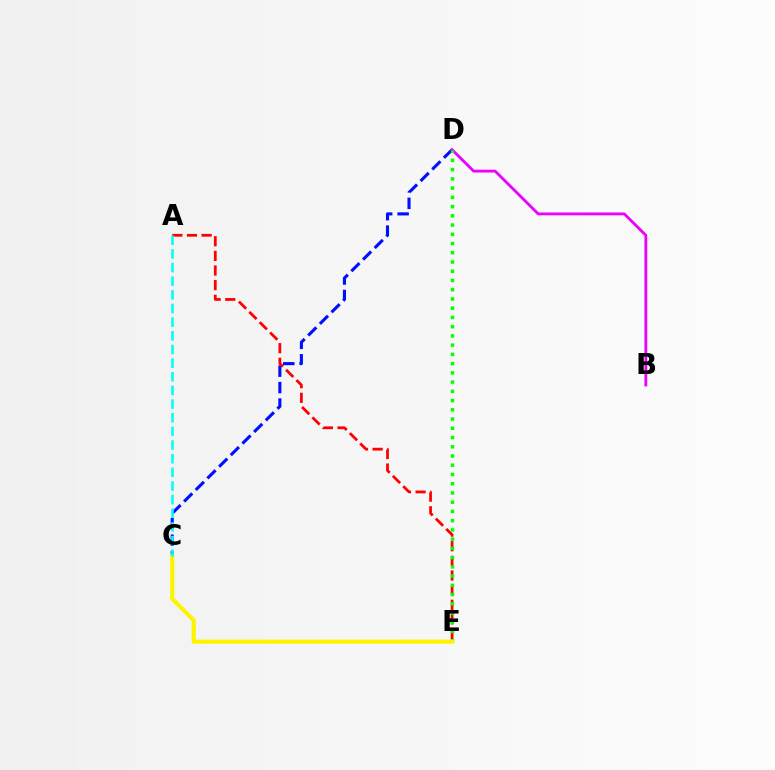{('C', 'D'): [{'color': '#0010ff', 'line_style': 'dashed', 'thickness': 2.23}], ('B', 'D'): [{'color': '#ee00ff', 'line_style': 'solid', 'thickness': 2.04}], ('A', 'E'): [{'color': '#ff0000', 'line_style': 'dashed', 'thickness': 1.99}], ('D', 'E'): [{'color': '#08ff00', 'line_style': 'dotted', 'thickness': 2.51}], ('C', 'E'): [{'color': '#fcf500', 'line_style': 'solid', 'thickness': 2.97}], ('A', 'C'): [{'color': '#00fff6', 'line_style': 'dashed', 'thickness': 1.85}]}